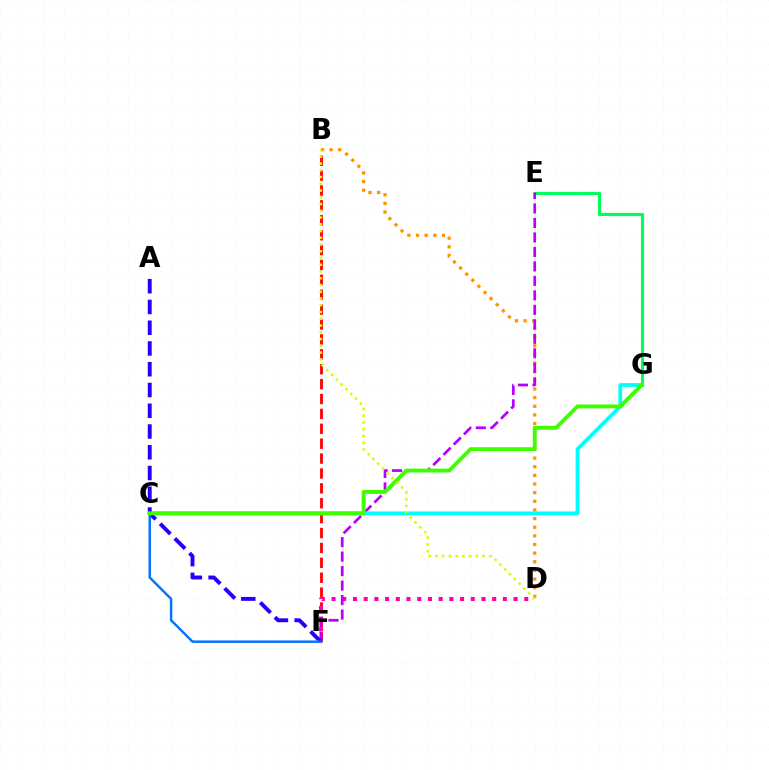{('B', 'F'): [{'color': '#ff0000', 'line_style': 'dashed', 'thickness': 2.02}], ('B', 'D'): [{'color': '#ff9400', 'line_style': 'dotted', 'thickness': 2.35}, {'color': '#d1ff00', 'line_style': 'dotted', 'thickness': 1.83}], ('E', 'G'): [{'color': '#00ff5c', 'line_style': 'solid', 'thickness': 2.25}], ('D', 'F'): [{'color': '#ff00ac', 'line_style': 'dotted', 'thickness': 2.91}], ('E', 'F'): [{'color': '#b900ff', 'line_style': 'dashed', 'thickness': 1.97}], ('C', 'G'): [{'color': '#00fff6', 'line_style': 'solid', 'thickness': 2.69}, {'color': '#3dff00', 'line_style': 'solid', 'thickness': 2.8}], ('A', 'F'): [{'color': '#2500ff', 'line_style': 'dashed', 'thickness': 2.82}], ('C', 'F'): [{'color': '#0074ff', 'line_style': 'solid', 'thickness': 1.76}]}